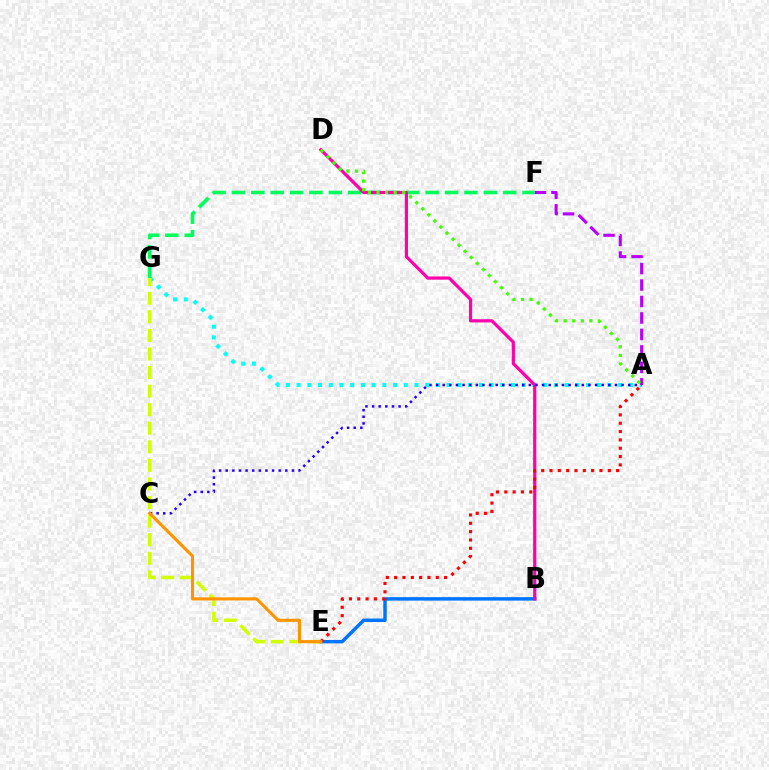{('A', 'G'): [{'color': '#00fff6', 'line_style': 'dotted', 'thickness': 2.91}], ('F', 'G'): [{'color': '#00ff5c', 'line_style': 'dashed', 'thickness': 2.63}], ('B', 'E'): [{'color': '#0074ff', 'line_style': 'solid', 'thickness': 2.49}], ('E', 'G'): [{'color': '#d1ff00', 'line_style': 'dashed', 'thickness': 2.52}], ('A', 'F'): [{'color': '#b900ff', 'line_style': 'dashed', 'thickness': 2.24}], ('B', 'D'): [{'color': '#ff00ac', 'line_style': 'solid', 'thickness': 2.31}], ('A', 'C'): [{'color': '#2500ff', 'line_style': 'dotted', 'thickness': 1.8}], ('A', 'E'): [{'color': '#ff0000', 'line_style': 'dotted', 'thickness': 2.26}], ('C', 'E'): [{'color': '#ff9400', 'line_style': 'solid', 'thickness': 2.24}], ('A', 'D'): [{'color': '#3dff00', 'line_style': 'dotted', 'thickness': 2.33}]}